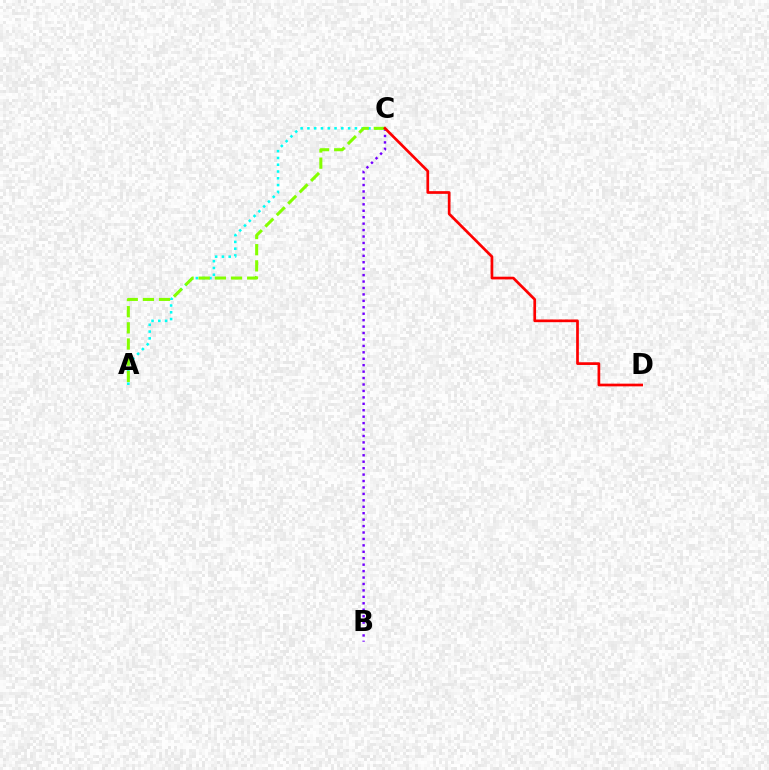{('B', 'C'): [{'color': '#7200ff', 'line_style': 'dotted', 'thickness': 1.75}], ('A', 'C'): [{'color': '#00fff6', 'line_style': 'dotted', 'thickness': 1.84}, {'color': '#84ff00', 'line_style': 'dashed', 'thickness': 2.2}], ('C', 'D'): [{'color': '#ff0000', 'line_style': 'solid', 'thickness': 1.94}]}